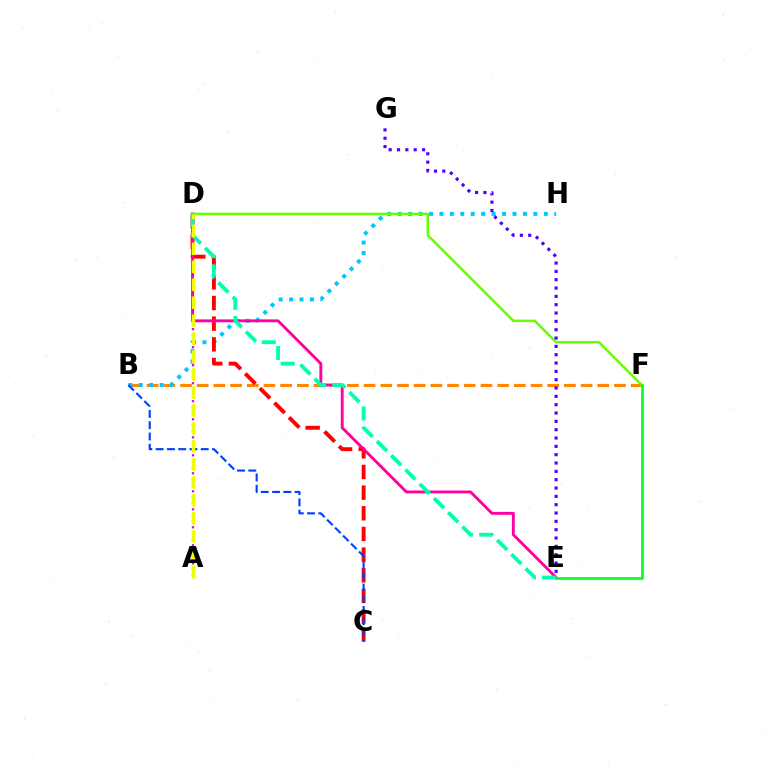{('B', 'F'): [{'color': '#ff8800', 'line_style': 'dashed', 'thickness': 2.27}], ('B', 'H'): [{'color': '#00c7ff', 'line_style': 'dotted', 'thickness': 2.84}], ('C', 'D'): [{'color': '#ff0000', 'line_style': 'dashed', 'thickness': 2.81}], ('B', 'C'): [{'color': '#003fff', 'line_style': 'dashed', 'thickness': 1.53}], ('A', 'D'): [{'color': '#d600ff', 'line_style': 'dotted', 'thickness': 1.63}, {'color': '#eeff00', 'line_style': 'dashed', 'thickness': 2.44}], ('D', 'E'): [{'color': '#ff00a0', 'line_style': 'solid', 'thickness': 2.07}, {'color': '#00ffaf', 'line_style': 'dashed', 'thickness': 2.74}], ('D', 'F'): [{'color': '#66ff00', 'line_style': 'solid', 'thickness': 1.78}], ('E', 'G'): [{'color': '#4f00ff', 'line_style': 'dotted', 'thickness': 2.26}], ('E', 'F'): [{'color': '#00ff27', 'line_style': 'solid', 'thickness': 1.95}]}